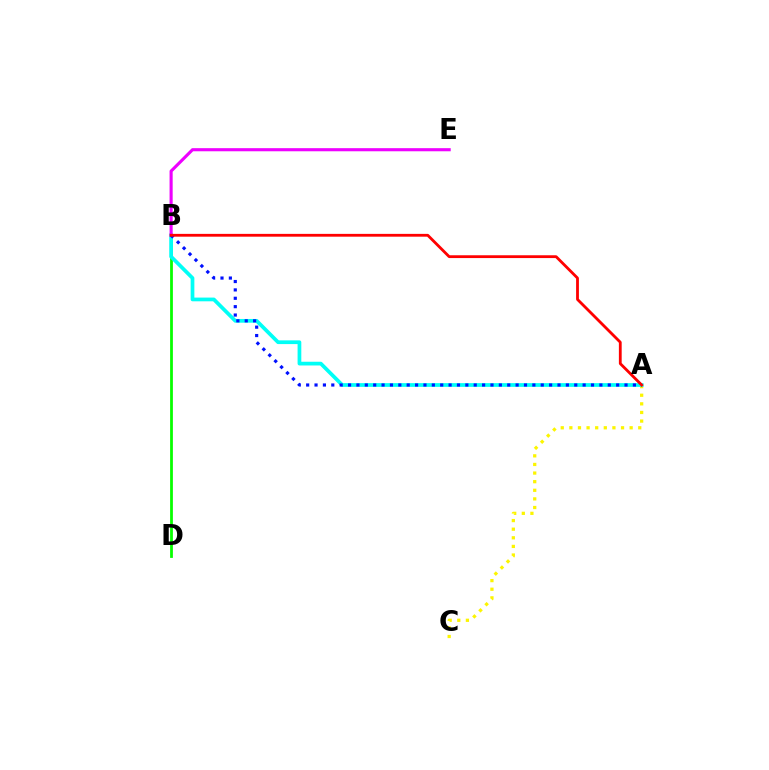{('A', 'C'): [{'color': '#fcf500', 'line_style': 'dotted', 'thickness': 2.34}], ('B', 'D'): [{'color': '#08ff00', 'line_style': 'solid', 'thickness': 2.0}], ('A', 'B'): [{'color': '#00fff6', 'line_style': 'solid', 'thickness': 2.68}, {'color': '#0010ff', 'line_style': 'dotted', 'thickness': 2.28}, {'color': '#ff0000', 'line_style': 'solid', 'thickness': 2.02}], ('B', 'E'): [{'color': '#ee00ff', 'line_style': 'solid', 'thickness': 2.24}]}